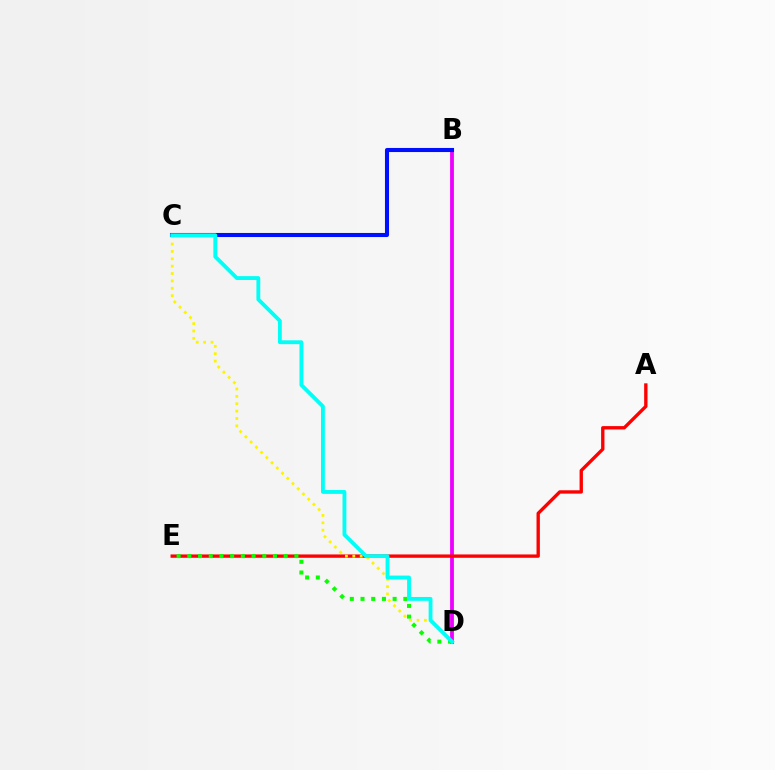{('B', 'D'): [{'color': '#ee00ff', 'line_style': 'solid', 'thickness': 2.73}], ('A', 'E'): [{'color': '#ff0000', 'line_style': 'solid', 'thickness': 2.41}], ('D', 'E'): [{'color': '#08ff00', 'line_style': 'dotted', 'thickness': 2.91}], ('B', 'C'): [{'color': '#0010ff', 'line_style': 'solid', 'thickness': 2.93}], ('C', 'D'): [{'color': '#fcf500', 'line_style': 'dotted', 'thickness': 2.0}, {'color': '#00fff6', 'line_style': 'solid', 'thickness': 2.76}]}